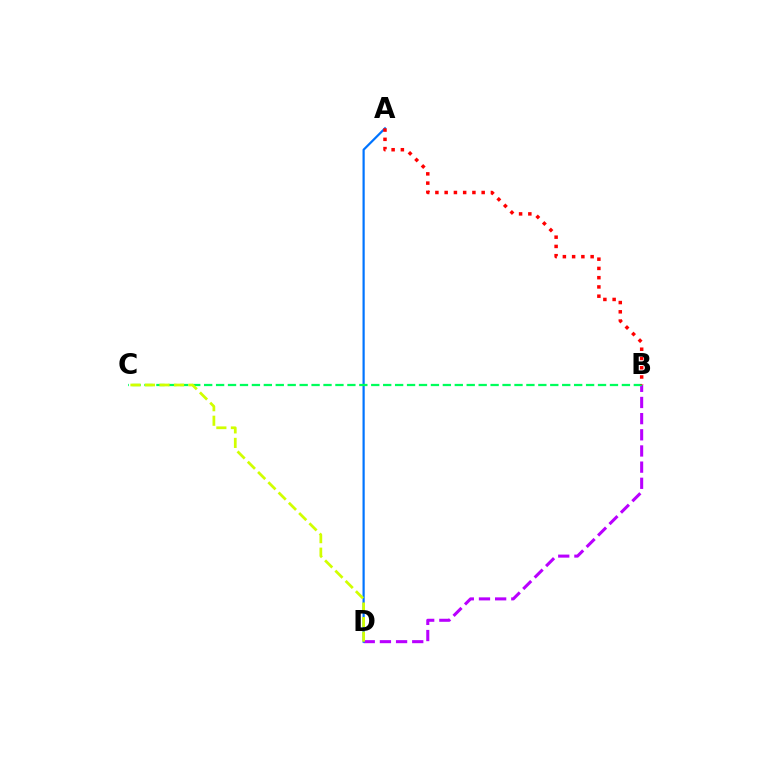{('B', 'D'): [{'color': '#b900ff', 'line_style': 'dashed', 'thickness': 2.2}], ('A', 'D'): [{'color': '#0074ff', 'line_style': 'solid', 'thickness': 1.59}], ('B', 'C'): [{'color': '#00ff5c', 'line_style': 'dashed', 'thickness': 1.62}], ('C', 'D'): [{'color': '#d1ff00', 'line_style': 'dashed', 'thickness': 1.97}], ('A', 'B'): [{'color': '#ff0000', 'line_style': 'dotted', 'thickness': 2.51}]}